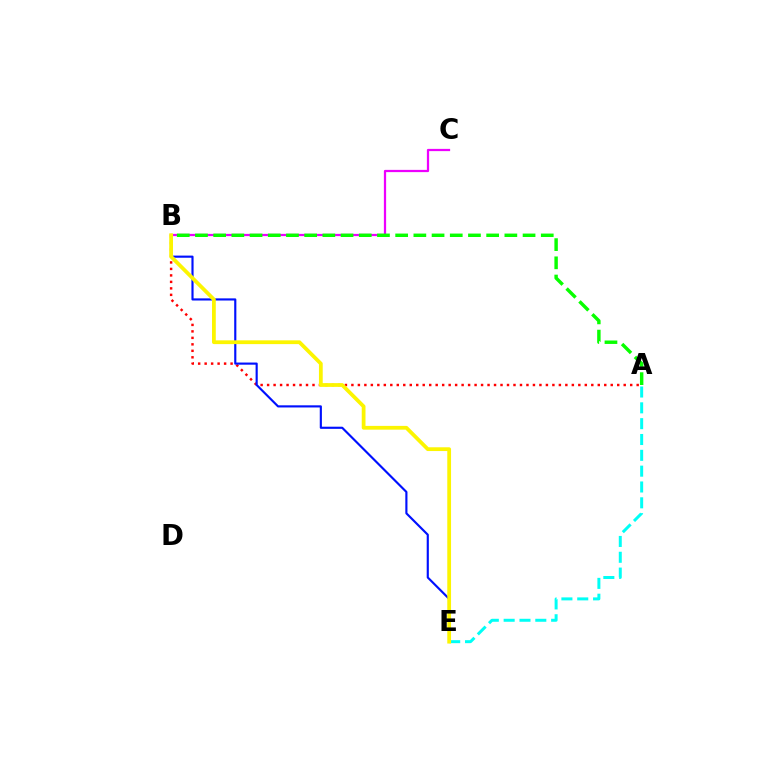{('B', 'C'): [{'color': '#ee00ff', 'line_style': 'solid', 'thickness': 1.61}], ('A', 'E'): [{'color': '#00fff6', 'line_style': 'dashed', 'thickness': 2.15}], ('A', 'B'): [{'color': '#ff0000', 'line_style': 'dotted', 'thickness': 1.76}, {'color': '#08ff00', 'line_style': 'dashed', 'thickness': 2.47}], ('B', 'E'): [{'color': '#0010ff', 'line_style': 'solid', 'thickness': 1.55}, {'color': '#fcf500', 'line_style': 'solid', 'thickness': 2.71}]}